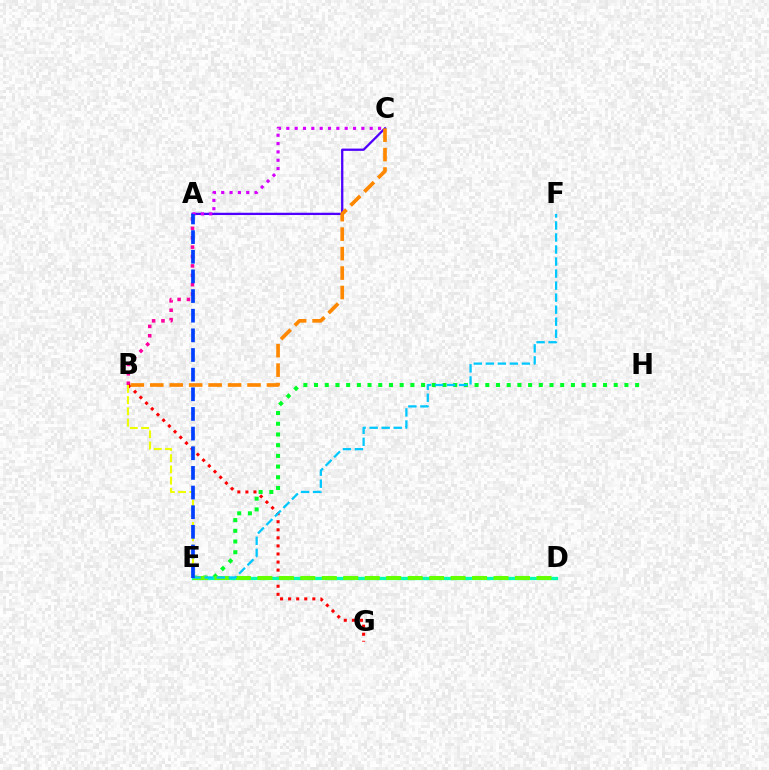{('A', 'C'): [{'color': '#4f00ff', 'line_style': 'solid', 'thickness': 1.65}, {'color': '#d600ff', 'line_style': 'dotted', 'thickness': 2.27}], ('A', 'B'): [{'color': '#ff00a0', 'line_style': 'dotted', 'thickness': 2.55}], ('B', 'G'): [{'color': '#ff0000', 'line_style': 'dotted', 'thickness': 2.19}], ('E', 'H'): [{'color': '#00ff27', 'line_style': 'dotted', 'thickness': 2.91}], ('D', 'E'): [{'color': '#00ffaf', 'line_style': 'solid', 'thickness': 2.36}, {'color': '#66ff00', 'line_style': 'dashed', 'thickness': 2.92}], ('B', 'C'): [{'color': '#ff8800', 'line_style': 'dashed', 'thickness': 2.64}], ('E', 'F'): [{'color': '#00c7ff', 'line_style': 'dashed', 'thickness': 1.63}], ('B', 'E'): [{'color': '#eeff00', 'line_style': 'dashed', 'thickness': 1.53}], ('A', 'E'): [{'color': '#003fff', 'line_style': 'dashed', 'thickness': 2.67}]}